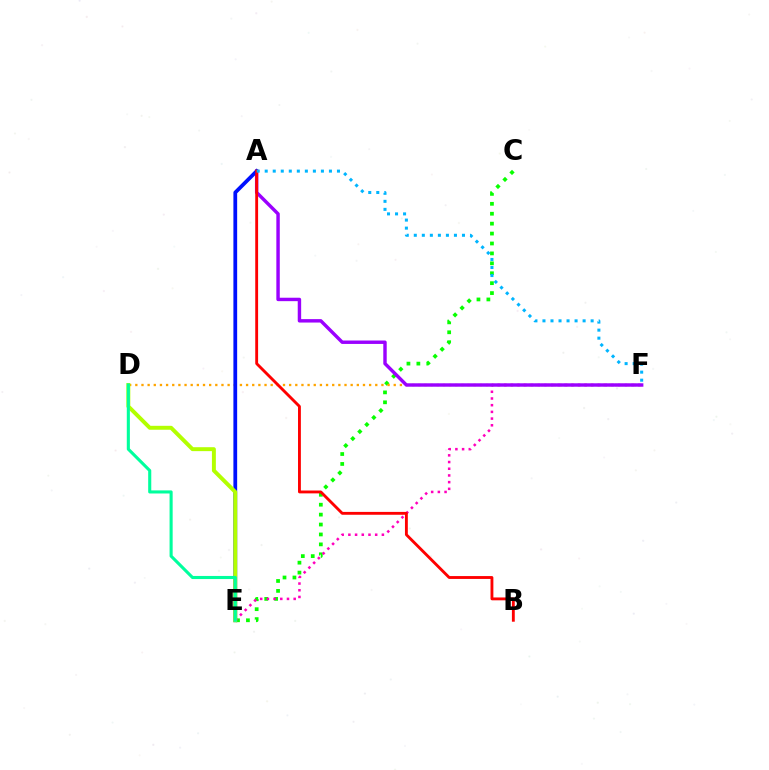{('C', 'E'): [{'color': '#08ff00', 'line_style': 'dotted', 'thickness': 2.7}], ('E', 'F'): [{'color': '#ff00bd', 'line_style': 'dotted', 'thickness': 1.82}], ('D', 'F'): [{'color': '#ffa500', 'line_style': 'dotted', 'thickness': 1.67}], ('A', 'F'): [{'color': '#9b00ff', 'line_style': 'solid', 'thickness': 2.47}, {'color': '#00b5ff', 'line_style': 'dotted', 'thickness': 2.18}], ('A', 'E'): [{'color': '#0010ff', 'line_style': 'solid', 'thickness': 2.7}], ('A', 'B'): [{'color': '#ff0000', 'line_style': 'solid', 'thickness': 2.06}], ('D', 'E'): [{'color': '#b3ff00', 'line_style': 'solid', 'thickness': 2.83}, {'color': '#00ff9d', 'line_style': 'solid', 'thickness': 2.23}]}